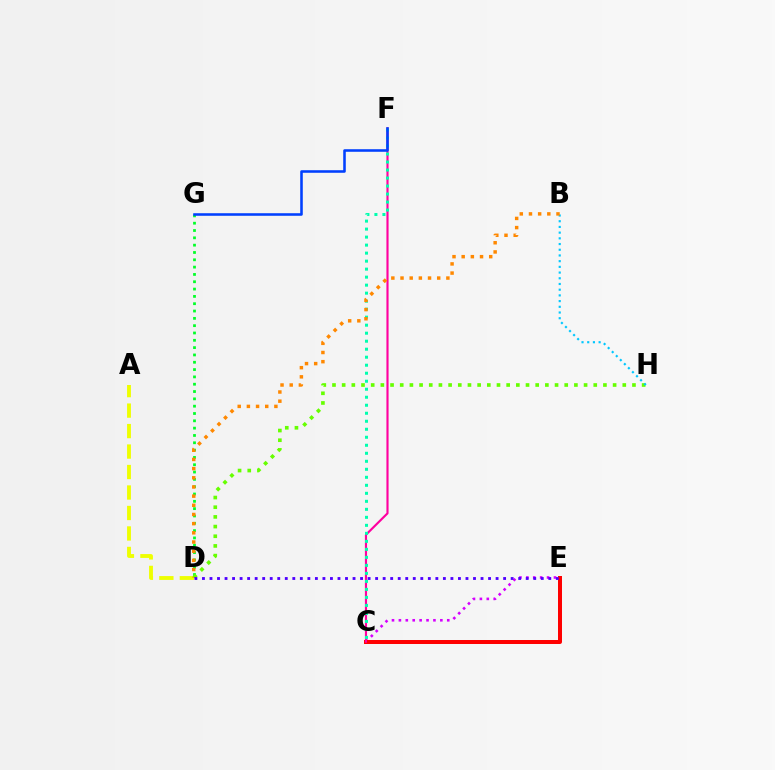{('A', 'D'): [{'color': '#eeff00', 'line_style': 'dashed', 'thickness': 2.78}], ('D', 'G'): [{'color': '#00ff27', 'line_style': 'dotted', 'thickness': 1.99}], ('C', 'E'): [{'color': '#d600ff', 'line_style': 'dotted', 'thickness': 1.88}, {'color': '#ff0000', 'line_style': 'solid', 'thickness': 2.87}], ('D', 'H'): [{'color': '#66ff00', 'line_style': 'dotted', 'thickness': 2.63}], ('C', 'F'): [{'color': '#ff00a0', 'line_style': 'solid', 'thickness': 1.55}, {'color': '#00ffaf', 'line_style': 'dotted', 'thickness': 2.18}], ('F', 'G'): [{'color': '#003fff', 'line_style': 'solid', 'thickness': 1.85}], ('B', 'H'): [{'color': '#00c7ff', 'line_style': 'dotted', 'thickness': 1.55}], ('B', 'D'): [{'color': '#ff8800', 'line_style': 'dotted', 'thickness': 2.49}], ('D', 'E'): [{'color': '#4f00ff', 'line_style': 'dotted', 'thickness': 2.05}]}